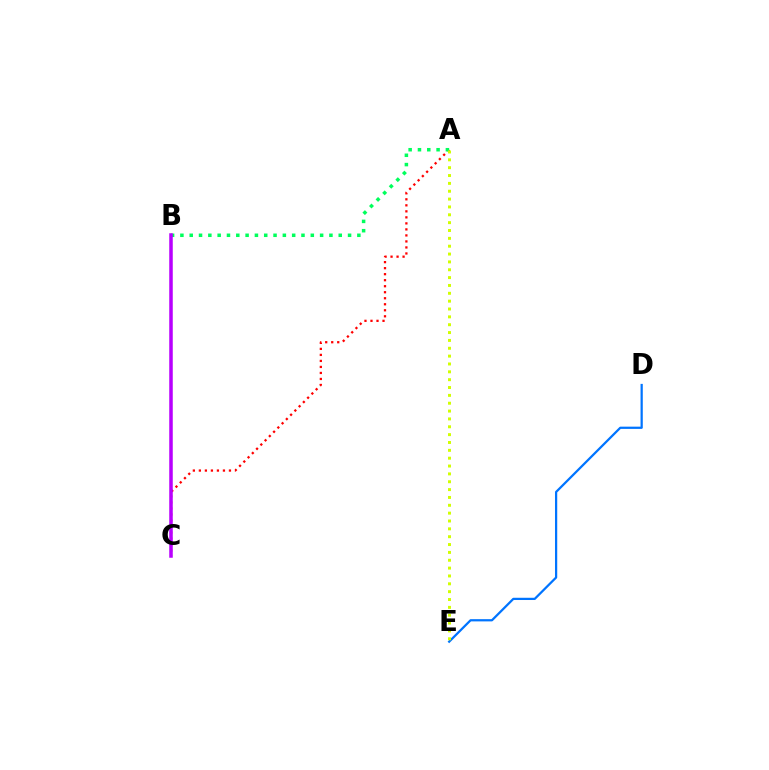{('A', 'C'): [{'color': '#ff0000', 'line_style': 'dotted', 'thickness': 1.63}], ('A', 'B'): [{'color': '#00ff5c', 'line_style': 'dotted', 'thickness': 2.53}], ('B', 'C'): [{'color': '#b900ff', 'line_style': 'solid', 'thickness': 2.54}], ('D', 'E'): [{'color': '#0074ff', 'line_style': 'solid', 'thickness': 1.61}], ('A', 'E'): [{'color': '#d1ff00', 'line_style': 'dotted', 'thickness': 2.13}]}